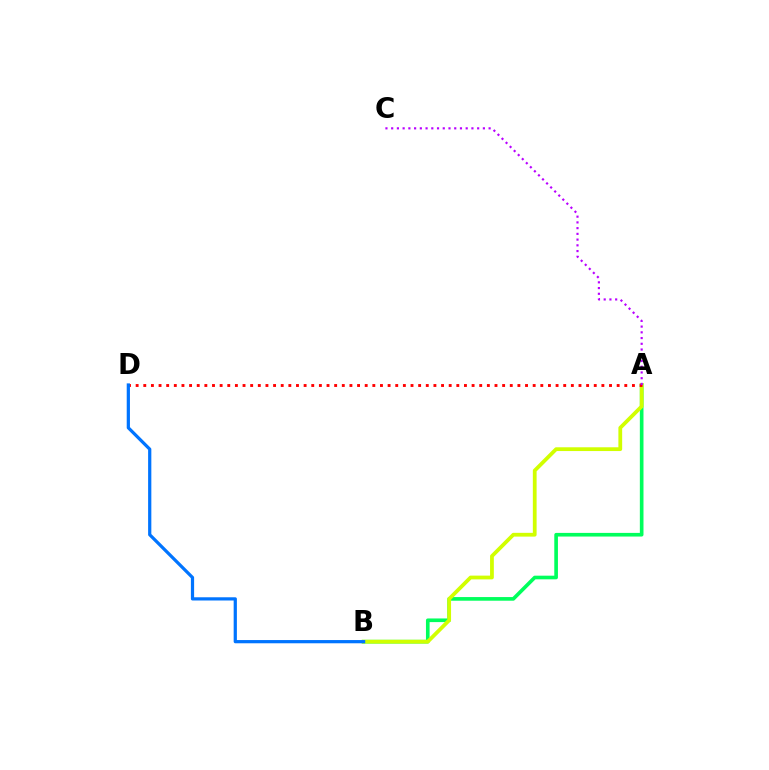{('A', 'B'): [{'color': '#00ff5c', 'line_style': 'solid', 'thickness': 2.62}, {'color': '#d1ff00', 'line_style': 'solid', 'thickness': 2.72}], ('A', 'D'): [{'color': '#ff0000', 'line_style': 'dotted', 'thickness': 2.07}], ('A', 'C'): [{'color': '#b900ff', 'line_style': 'dotted', 'thickness': 1.56}], ('B', 'D'): [{'color': '#0074ff', 'line_style': 'solid', 'thickness': 2.32}]}